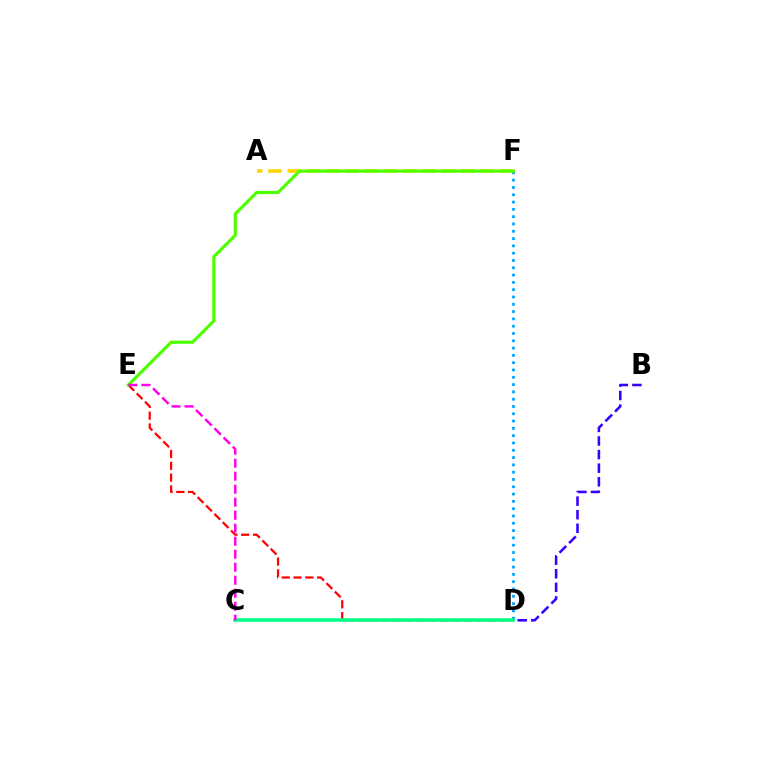{('B', 'D'): [{'color': '#3700ff', 'line_style': 'dashed', 'thickness': 1.85}], ('D', 'F'): [{'color': '#009eff', 'line_style': 'dotted', 'thickness': 1.98}], ('A', 'F'): [{'color': '#ffd500', 'line_style': 'dashed', 'thickness': 2.62}], ('D', 'E'): [{'color': '#ff0000', 'line_style': 'dashed', 'thickness': 1.6}], ('E', 'F'): [{'color': '#4fff00', 'line_style': 'solid', 'thickness': 2.29}], ('C', 'D'): [{'color': '#00ff86', 'line_style': 'solid', 'thickness': 2.57}], ('C', 'E'): [{'color': '#ff00ed', 'line_style': 'dashed', 'thickness': 1.77}]}